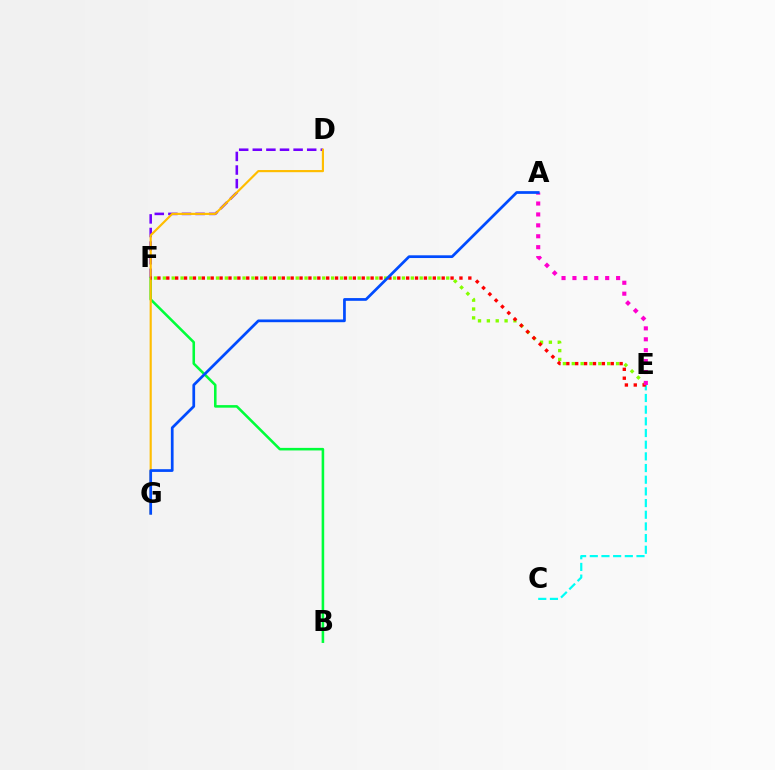{('D', 'F'): [{'color': '#7200ff', 'line_style': 'dashed', 'thickness': 1.85}], ('C', 'E'): [{'color': '#00fff6', 'line_style': 'dashed', 'thickness': 1.59}], ('B', 'F'): [{'color': '#00ff39', 'line_style': 'solid', 'thickness': 1.85}], ('D', 'G'): [{'color': '#ffbd00', 'line_style': 'solid', 'thickness': 1.55}], ('E', 'F'): [{'color': '#84ff00', 'line_style': 'dotted', 'thickness': 2.41}, {'color': '#ff0000', 'line_style': 'dotted', 'thickness': 2.41}], ('A', 'E'): [{'color': '#ff00cf', 'line_style': 'dotted', 'thickness': 2.97}], ('A', 'G'): [{'color': '#004bff', 'line_style': 'solid', 'thickness': 1.96}]}